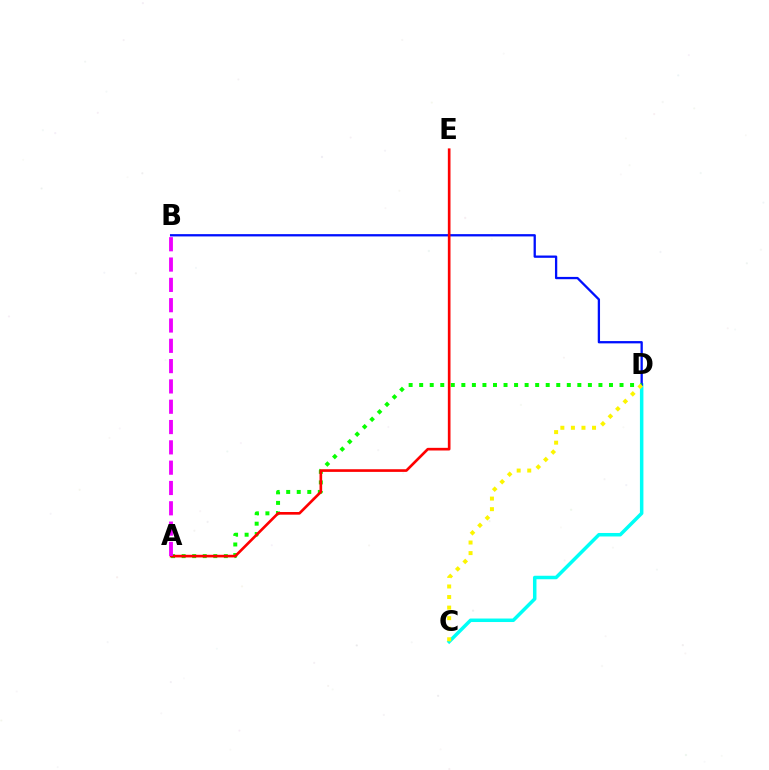{('C', 'D'): [{'color': '#00fff6', 'line_style': 'solid', 'thickness': 2.52}, {'color': '#fcf500', 'line_style': 'dotted', 'thickness': 2.87}], ('B', 'D'): [{'color': '#0010ff', 'line_style': 'solid', 'thickness': 1.65}], ('A', 'D'): [{'color': '#08ff00', 'line_style': 'dotted', 'thickness': 2.86}], ('A', 'E'): [{'color': '#ff0000', 'line_style': 'solid', 'thickness': 1.91}], ('A', 'B'): [{'color': '#ee00ff', 'line_style': 'dashed', 'thickness': 2.76}]}